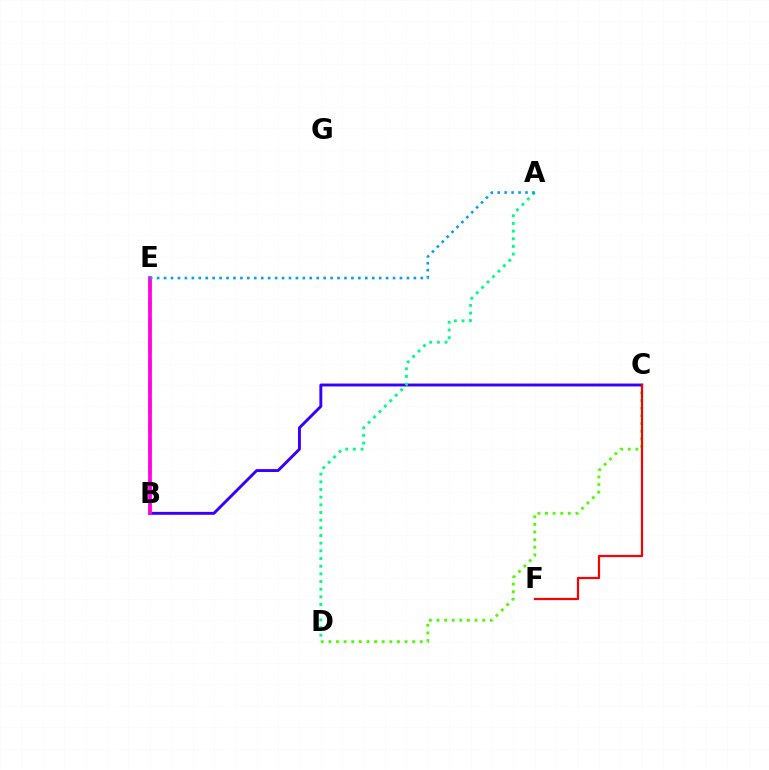{('C', 'D'): [{'color': '#4fff00', 'line_style': 'dotted', 'thickness': 2.07}], ('B', 'C'): [{'color': '#3700ff', 'line_style': 'solid', 'thickness': 2.1}], ('B', 'E'): [{'color': '#ffd500', 'line_style': 'dashed', 'thickness': 2.74}, {'color': '#ff00ed', 'line_style': 'solid', 'thickness': 2.69}], ('A', 'D'): [{'color': '#00ff86', 'line_style': 'dotted', 'thickness': 2.08}], ('C', 'F'): [{'color': '#ff0000', 'line_style': 'solid', 'thickness': 1.59}], ('A', 'E'): [{'color': '#009eff', 'line_style': 'dotted', 'thickness': 1.89}]}